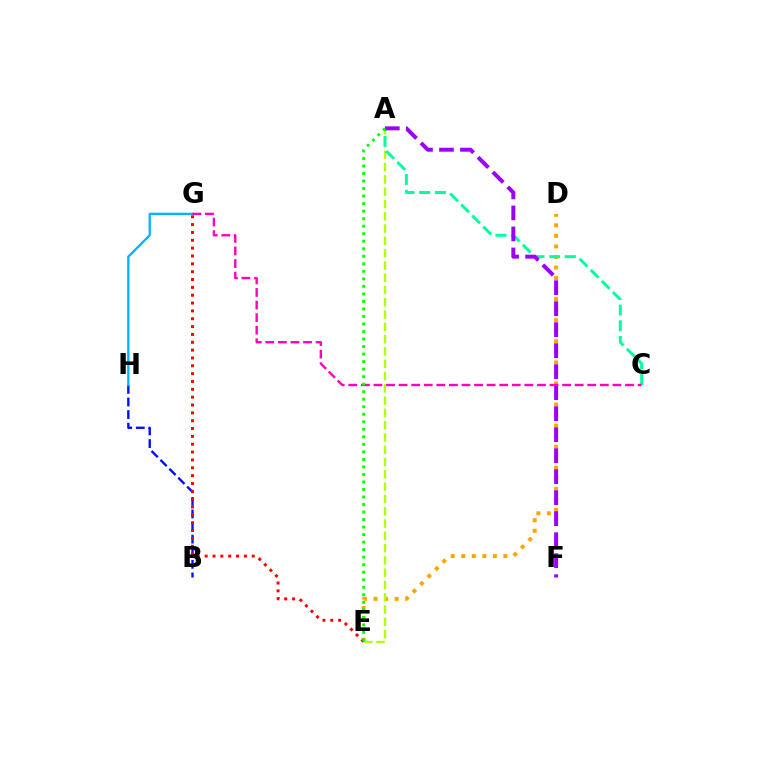{('D', 'E'): [{'color': '#ffa500', 'line_style': 'dotted', 'thickness': 2.86}], ('B', 'H'): [{'color': '#0010ff', 'line_style': 'dashed', 'thickness': 1.71}], ('A', 'E'): [{'color': '#b3ff00', 'line_style': 'dashed', 'thickness': 1.67}, {'color': '#08ff00', 'line_style': 'dotted', 'thickness': 2.04}], ('A', 'C'): [{'color': '#00ff9d', 'line_style': 'dashed', 'thickness': 2.13}], ('E', 'G'): [{'color': '#ff0000', 'line_style': 'dotted', 'thickness': 2.13}], ('G', 'H'): [{'color': '#00b5ff', 'line_style': 'solid', 'thickness': 1.67}], ('A', 'F'): [{'color': '#9b00ff', 'line_style': 'dashed', 'thickness': 2.85}], ('C', 'G'): [{'color': '#ff00bd', 'line_style': 'dashed', 'thickness': 1.71}]}